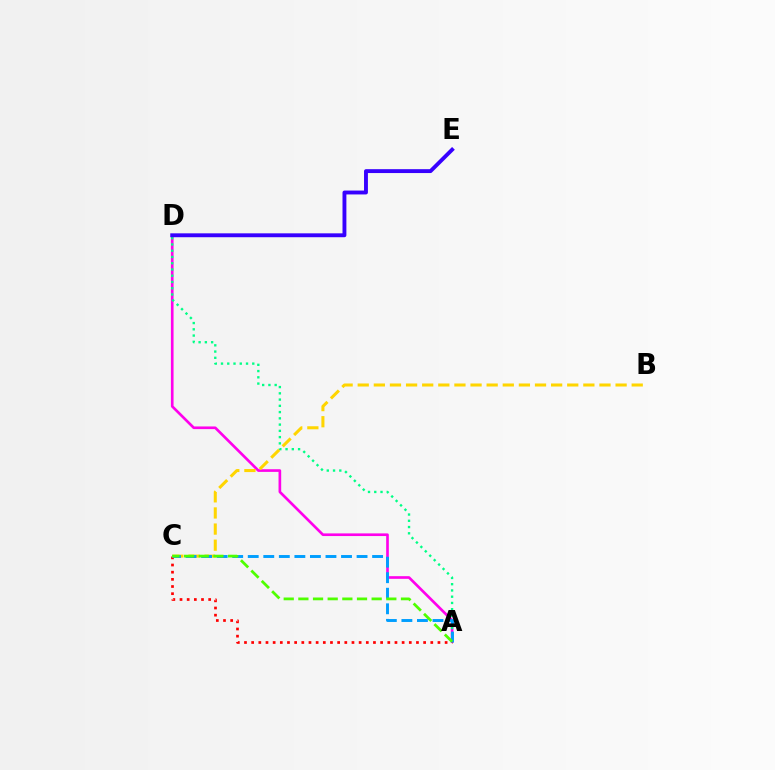{('A', 'D'): [{'color': '#ff00ed', 'line_style': 'solid', 'thickness': 1.91}, {'color': '#00ff86', 'line_style': 'dotted', 'thickness': 1.7}], ('A', 'C'): [{'color': '#ff0000', 'line_style': 'dotted', 'thickness': 1.95}, {'color': '#009eff', 'line_style': 'dashed', 'thickness': 2.11}, {'color': '#4fff00', 'line_style': 'dashed', 'thickness': 1.99}], ('D', 'E'): [{'color': '#3700ff', 'line_style': 'solid', 'thickness': 2.79}], ('B', 'C'): [{'color': '#ffd500', 'line_style': 'dashed', 'thickness': 2.19}]}